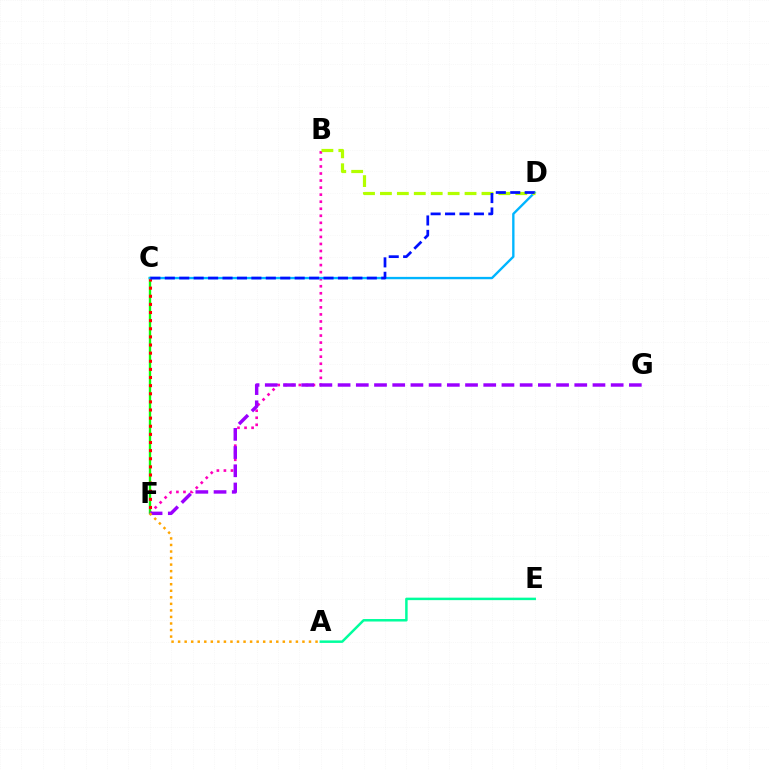{('B', 'F'): [{'color': '#ff00bd', 'line_style': 'dotted', 'thickness': 1.91}], ('A', 'E'): [{'color': '#00ff9d', 'line_style': 'solid', 'thickness': 1.79}], ('C', 'F'): [{'color': '#08ff00', 'line_style': 'solid', 'thickness': 1.7}, {'color': '#ff0000', 'line_style': 'dotted', 'thickness': 2.21}], ('C', 'D'): [{'color': '#00b5ff', 'line_style': 'solid', 'thickness': 1.7}, {'color': '#0010ff', 'line_style': 'dashed', 'thickness': 1.96}], ('F', 'G'): [{'color': '#9b00ff', 'line_style': 'dashed', 'thickness': 2.47}], ('B', 'D'): [{'color': '#b3ff00', 'line_style': 'dashed', 'thickness': 2.3}], ('A', 'F'): [{'color': '#ffa500', 'line_style': 'dotted', 'thickness': 1.78}]}